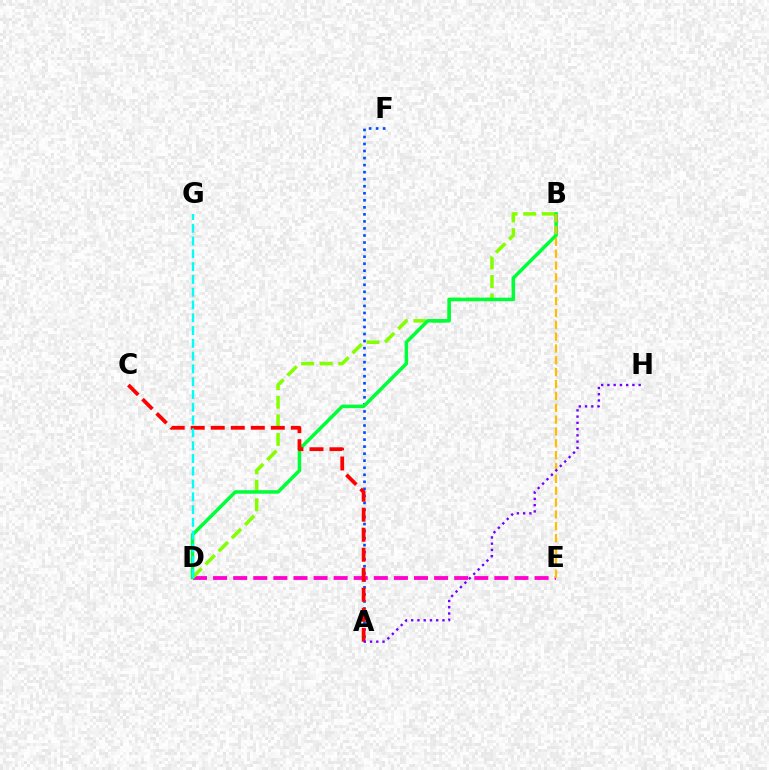{('A', 'F'): [{'color': '#004bff', 'line_style': 'dotted', 'thickness': 1.91}], ('D', 'E'): [{'color': '#ff00cf', 'line_style': 'dashed', 'thickness': 2.73}], ('B', 'D'): [{'color': '#84ff00', 'line_style': 'dashed', 'thickness': 2.52}, {'color': '#00ff39', 'line_style': 'solid', 'thickness': 2.54}], ('A', 'C'): [{'color': '#ff0000', 'line_style': 'dashed', 'thickness': 2.72}], ('B', 'E'): [{'color': '#ffbd00', 'line_style': 'dashed', 'thickness': 1.61}], ('D', 'G'): [{'color': '#00fff6', 'line_style': 'dashed', 'thickness': 1.74}], ('A', 'H'): [{'color': '#7200ff', 'line_style': 'dotted', 'thickness': 1.7}]}